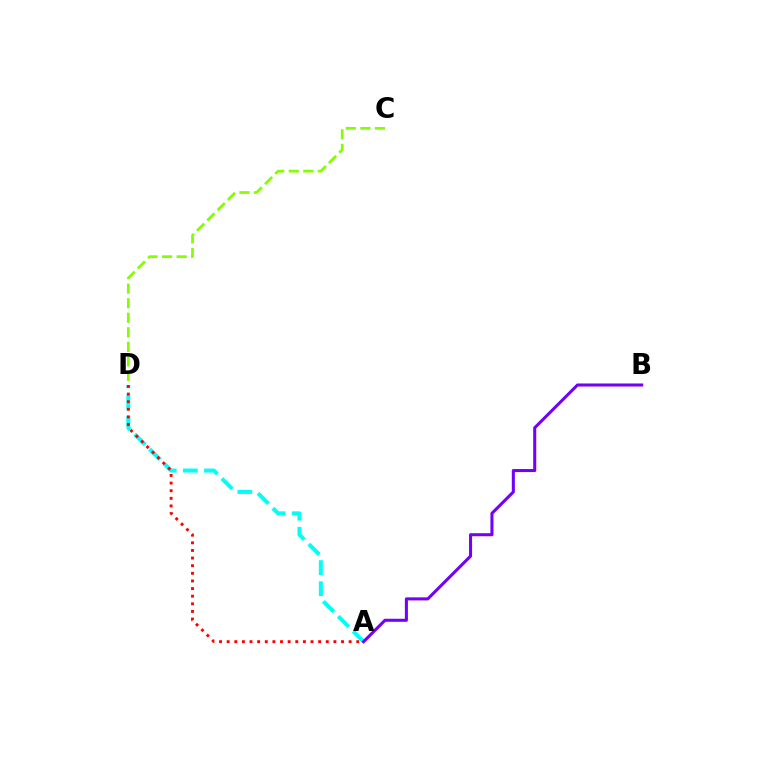{('A', 'D'): [{'color': '#00fff6', 'line_style': 'dashed', 'thickness': 2.87}, {'color': '#ff0000', 'line_style': 'dotted', 'thickness': 2.07}], ('C', 'D'): [{'color': '#84ff00', 'line_style': 'dashed', 'thickness': 1.98}], ('A', 'B'): [{'color': '#7200ff', 'line_style': 'solid', 'thickness': 2.2}]}